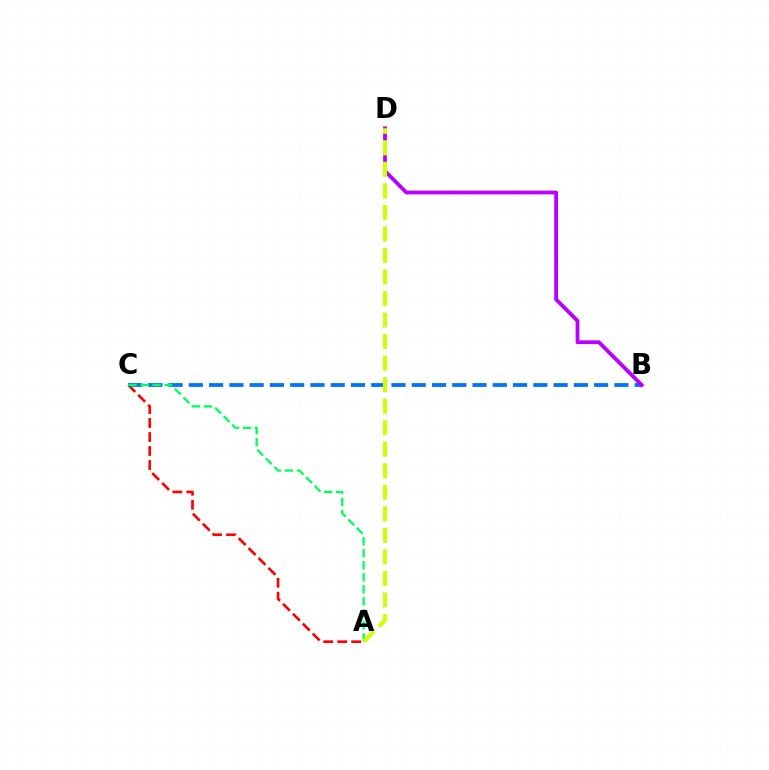{('A', 'C'): [{'color': '#ff0000', 'line_style': 'dashed', 'thickness': 1.9}, {'color': '#00ff5c', 'line_style': 'dashed', 'thickness': 1.63}], ('B', 'C'): [{'color': '#0074ff', 'line_style': 'dashed', 'thickness': 2.75}], ('B', 'D'): [{'color': '#b900ff', 'line_style': 'solid', 'thickness': 2.72}], ('A', 'D'): [{'color': '#d1ff00', 'line_style': 'dashed', 'thickness': 2.92}]}